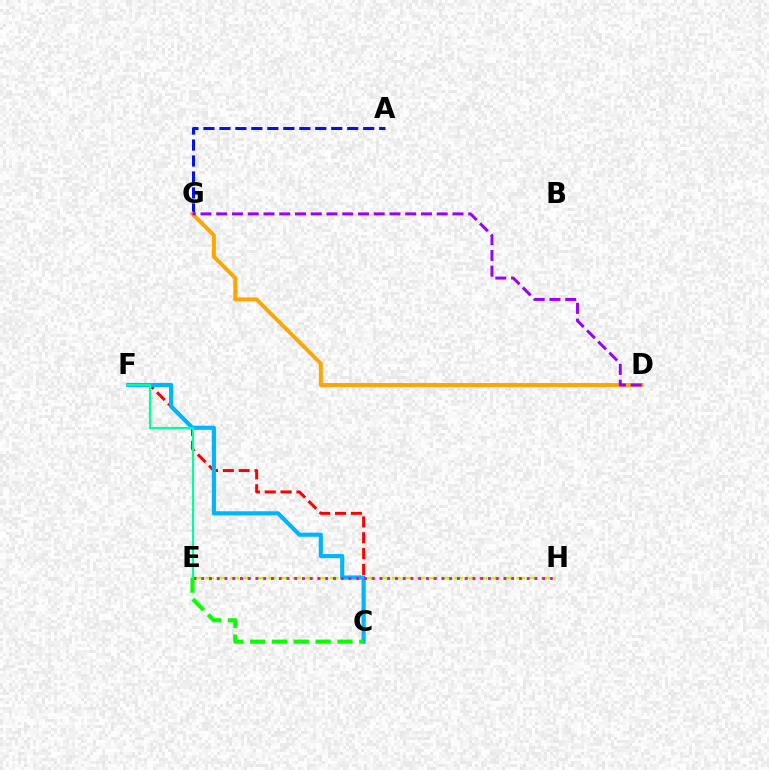{('C', 'F'): [{'color': '#ff0000', 'line_style': 'dashed', 'thickness': 2.15}, {'color': '#00b5ff', 'line_style': 'solid', 'thickness': 2.99}], ('E', 'H'): [{'color': '#b3ff00', 'line_style': 'dashed', 'thickness': 1.69}, {'color': '#ff00bd', 'line_style': 'dotted', 'thickness': 2.11}], ('A', 'G'): [{'color': '#0010ff', 'line_style': 'dashed', 'thickness': 2.17}], ('D', 'G'): [{'color': '#ffa500', 'line_style': 'solid', 'thickness': 2.84}, {'color': '#9b00ff', 'line_style': 'dashed', 'thickness': 2.14}], ('E', 'F'): [{'color': '#00ff9d', 'line_style': 'solid', 'thickness': 1.59}], ('C', 'E'): [{'color': '#08ff00', 'line_style': 'dashed', 'thickness': 2.97}]}